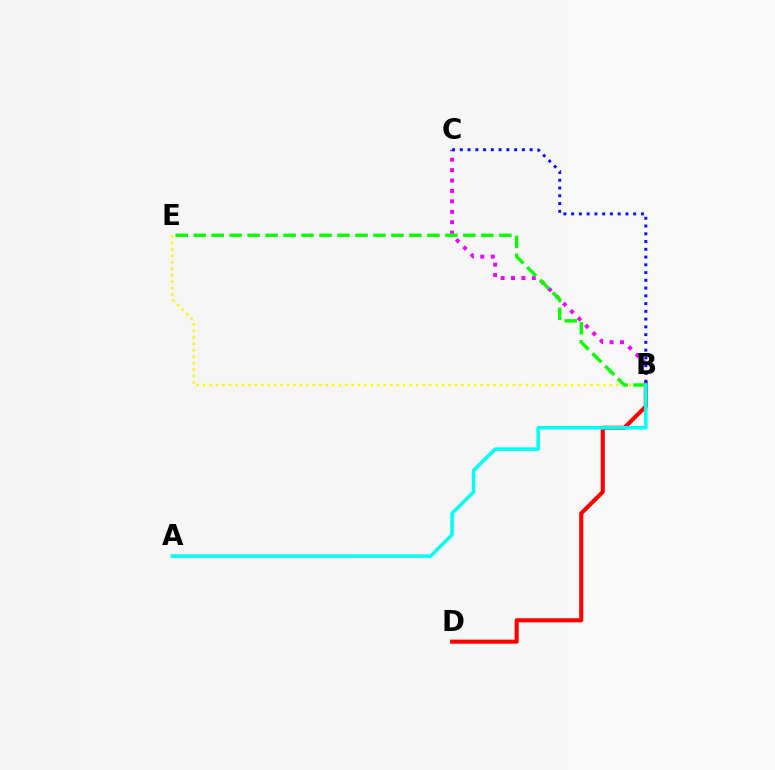{('B', 'D'): [{'color': '#ff0000', 'line_style': 'solid', 'thickness': 2.93}], ('B', 'C'): [{'color': '#ee00ff', 'line_style': 'dotted', 'thickness': 2.83}, {'color': '#0010ff', 'line_style': 'dotted', 'thickness': 2.11}], ('B', 'E'): [{'color': '#fcf500', 'line_style': 'dotted', 'thickness': 1.75}, {'color': '#08ff00', 'line_style': 'dashed', 'thickness': 2.44}], ('A', 'B'): [{'color': '#00fff6', 'line_style': 'solid', 'thickness': 2.55}]}